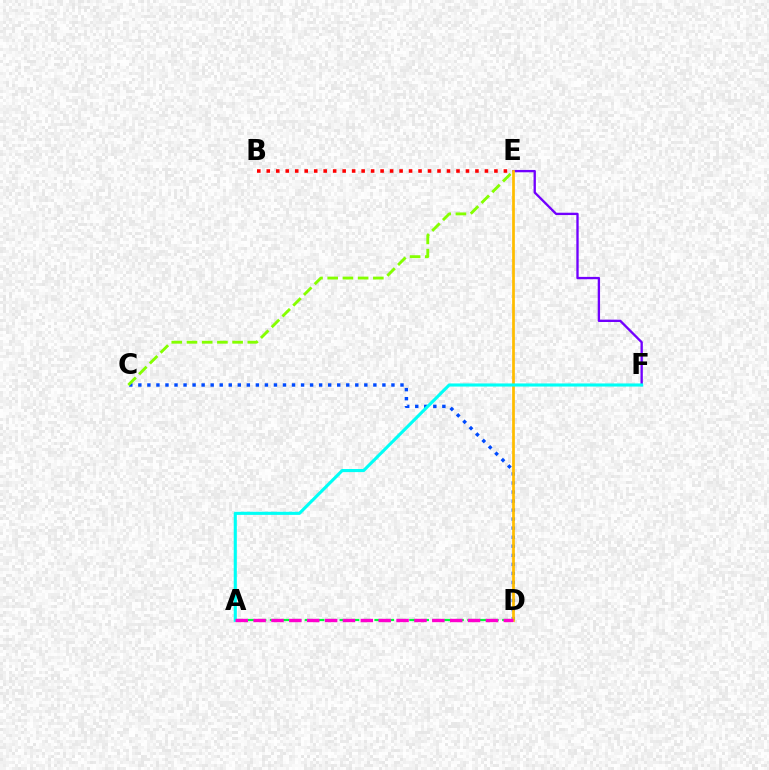{('E', 'F'): [{'color': '#7200ff', 'line_style': 'solid', 'thickness': 1.68}], ('A', 'D'): [{'color': '#00ff39', 'line_style': 'dashed', 'thickness': 1.58}, {'color': '#ff00cf', 'line_style': 'dashed', 'thickness': 2.43}], ('C', 'D'): [{'color': '#004bff', 'line_style': 'dotted', 'thickness': 2.46}], ('C', 'E'): [{'color': '#84ff00', 'line_style': 'dashed', 'thickness': 2.07}], ('D', 'E'): [{'color': '#ffbd00', 'line_style': 'solid', 'thickness': 1.97}], ('B', 'E'): [{'color': '#ff0000', 'line_style': 'dotted', 'thickness': 2.58}], ('A', 'F'): [{'color': '#00fff6', 'line_style': 'solid', 'thickness': 2.24}]}